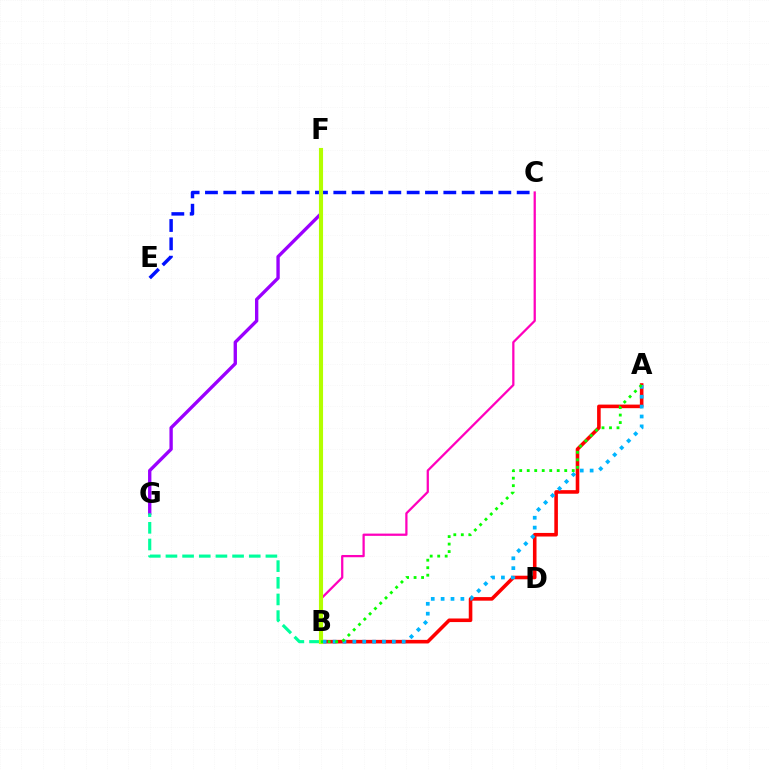{('A', 'B'): [{'color': '#ff0000', 'line_style': 'solid', 'thickness': 2.58}, {'color': '#00b5ff', 'line_style': 'dotted', 'thickness': 2.68}, {'color': '#08ff00', 'line_style': 'dotted', 'thickness': 2.04}], ('B', 'F'): [{'color': '#ffa500', 'line_style': 'dashed', 'thickness': 1.92}, {'color': '#b3ff00', 'line_style': 'solid', 'thickness': 2.97}], ('C', 'E'): [{'color': '#0010ff', 'line_style': 'dashed', 'thickness': 2.49}], ('F', 'G'): [{'color': '#9b00ff', 'line_style': 'solid', 'thickness': 2.41}], ('B', 'C'): [{'color': '#ff00bd', 'line_style': 'solid', 'thickness': 1.62}], ('B', 'G'): [{'color': '#00ff9d', 'line_style': 'dashed', 'thickness': 2.26}]}